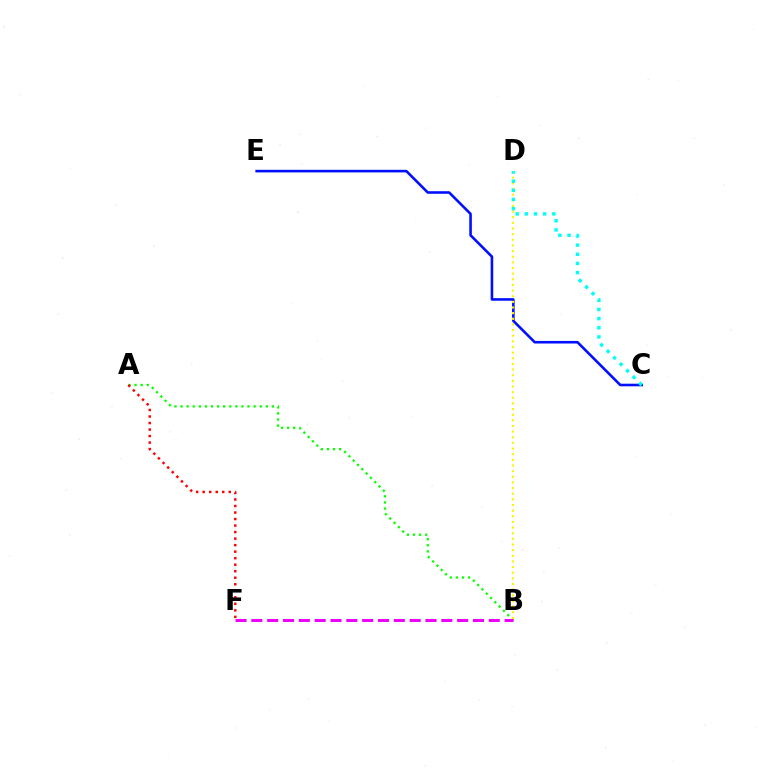{('C', 'E'): [{'color': '#0010ff', 'line_style': 'solid', 'thickness': 1.87}], ('A', 'B'): [{'color': '#08ff00', 'line_style': 'dotted', 'thickness': 1.66}], ('B', 'F'): [{'color': '#ee00ff', 'line_style': 'dashed', 'thickness': 2.15}], ('B', 'D'): [{'color': '#fcf500', 'line_style': 'dotted', 'thickness': 1.53}], ('C', 'D'): [{'color': '#00fff6', 'line_style': 'dotted', 'thickness': 2.49}], ('A', 'F'): [{'color': '#ff0000', 'line_style': 'dotted', 'thickness': 1.77}]}